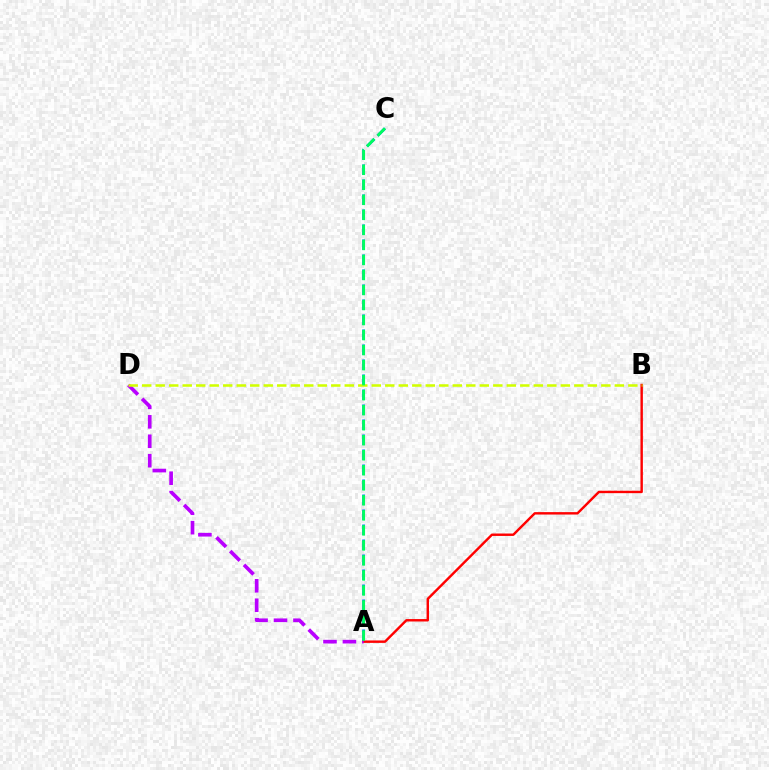{('A', 'C'): [{'color': '#0074ff', 'line_style': 'dashed', 'thickness': 2.04}, {'color': '#00ff5c', 'line_style': 'dashed', 'thickness': 2.04}], ('A', 'B'): [{'color': '#ff0000', 'line_style': 'solid', 'thickness': 1.74}], ('A', 'D'): [{'color': '#b900ff', 'line_style': 'dashed', 'thickness': 2.64}], ('B', 'D'): [{'color': '#d1ff00', 'line_style': 'dashed', 'thickness': 1.83}]}